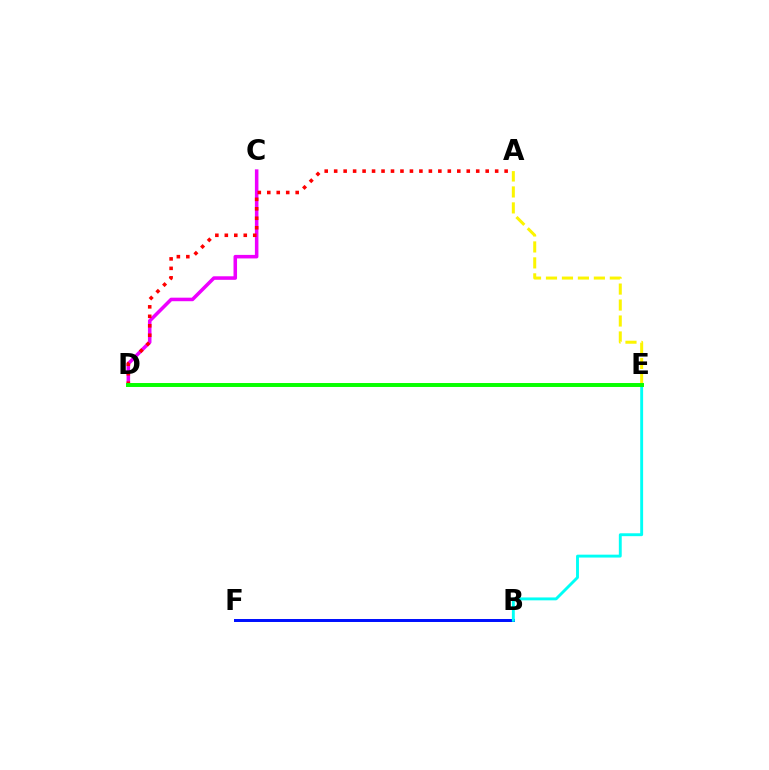{('B', 'F'): [{'color': '#0010ff', 'line_style': 'solid', 'thickness': 2.14}], ('C', 'D'): [{'color': '#ee00ff', 'line_style': 'solid', 'thickness': 2.55}], ('B', 'E'): [{'color': '#00fff6', 'line_style': 'solid', 'thickness': 2.08}], ('A', 'D'): [{'color': '#ff0000', 'line_style': 'dotted', 'thickness': 2.57}], ('A', 'E'): [{'color': '#fcf500', 'line_style': 'dashed', 'thickness': 2.17}], ('D', 'E'): [{'color': '#08ff00', 'line_style': 'solid', 'thickness': 2.84}]}